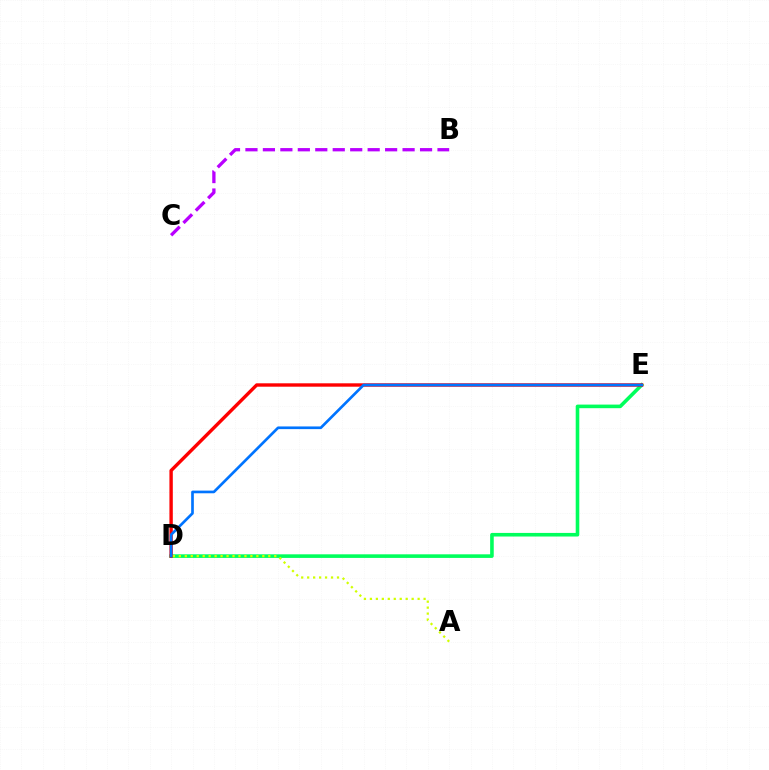{('D', 'E'): [{'color': '#00ff5c', 'line_style': 'solid', 'thickness': 2.59}, {'color': '#ff0000', 'line_style': 'solid', 'thickness': 2.44}, {'color': '#0074ff', 'line_style': 'solid', 'thickness': 1.92}], ('A', 'D'): [{'color': '#d1ff00', 'line_style': 'dotted', 'thickness': 1.62}], ('B', 'C'): [{'color': '#b900ff', 'line_style': 'dashed', 'thickness': 2.37}]}